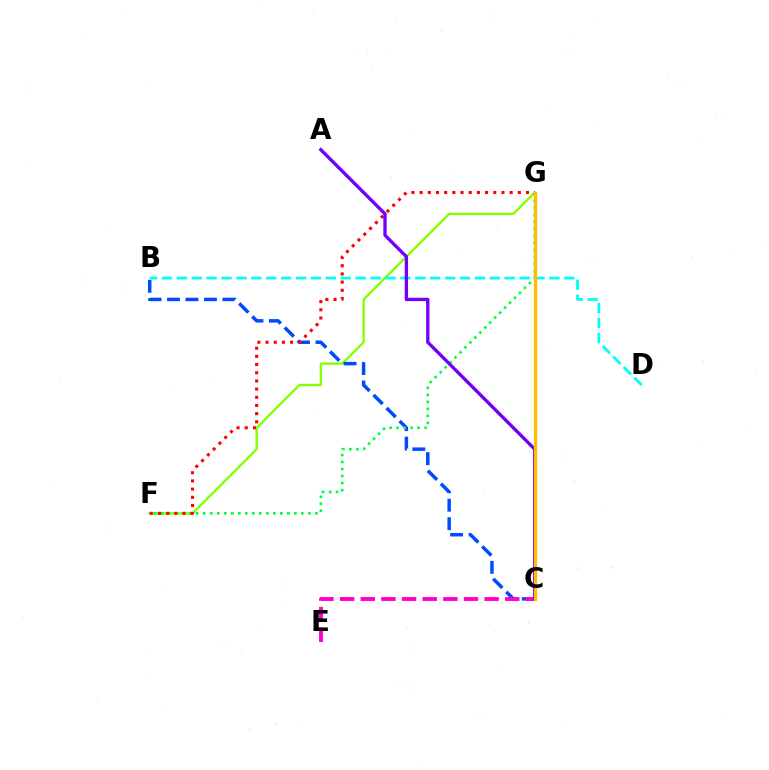{('F', 'G'): [{'color': '#84ff00', 'line_style': 'solid', 'thickness': 1.69}, {'color': '#00ff39', 'line_style': 'dotted', 'thickness': 1.9}, {'color': '#ff0000', 'line_style': 'dotted', 'thickness': 2.22}], ('B', 'C'): [{'color': '#004bff', 'line_style': 'dashed', 'thickness': 2.51}], ('B', 'D'): [{'color': '#00fff6', 'line_style': 'dashed', 'thickness': 2.02}], ('C', 'E'): [{'color': '#ff00cf', 'line_style': 'dashed', 'thickness': 2.8}], ('A', 'C'): [{'color': '#7200ff', 'line_style': 'solid', 'thickness': 2.41}], ('C', 'G'): [{'color': '#ffbd00', 'line_style': 'solid', 'thickness': 2.37}]}